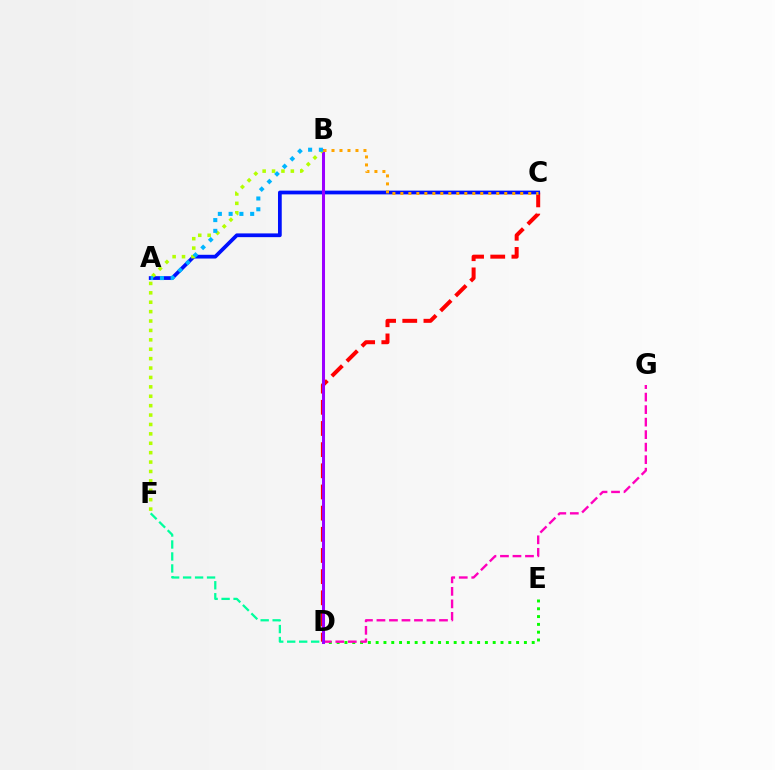{('D', 'E'): [{'color': '#08ff00', 'line_style': 'dotted', 'thickness': 2.12}], ('C', 'D'): [{'color': '#ff0000', 'line_style': 'dashed', 'thickness': 2.88}], ('A', 'C'): [{'color': '#0010ff', 'line_style': 'solid', 'thickness': 2.7}], ('D', 'F'): [{'color': '#00ff9d', 'line_style': 'dashed', 'thickness': 1.63}], ('D', 'G'): [{'color': '#ff00bd', 'line_style': 'dashed', 'thickness': 1.7}], ('B', 'D'): [{'color': '#9b00ff', 'line_style': 'solid', 'thickness': 2.18}], ('B', 'F'): [{'color': '#b3ff00', 'line_style': 'dotted', 'thickness': 2.55}], ('A', 'B'): [{'color': '#00b5ff', 'line_style': 'dotted', 'thickness': 2.93}], ('B', 'C'): [{'color': '#ffa500', 'line_style': 'dotted', 'thickness': 2.17}]}